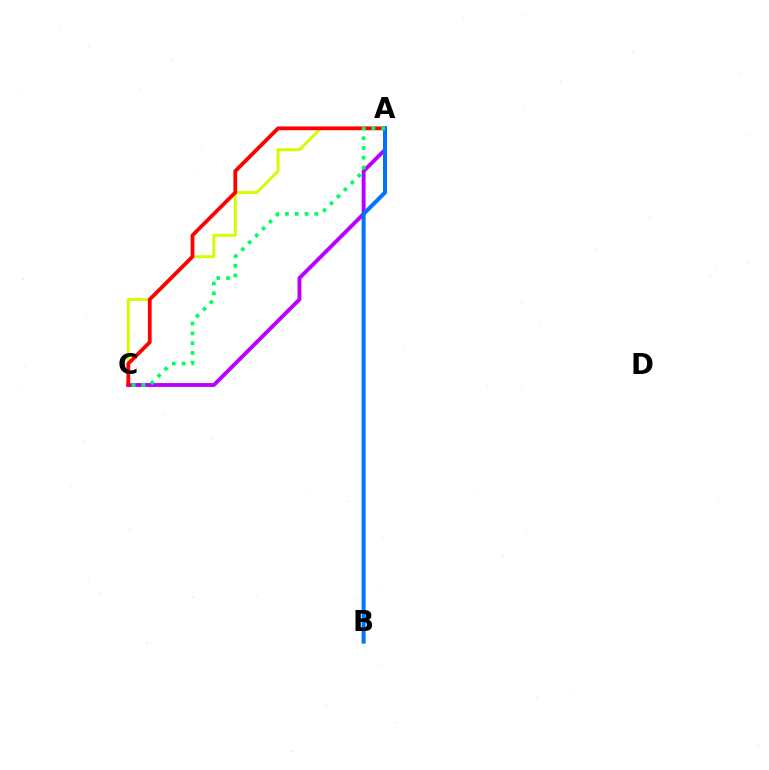{('A', 'C'): [{'color': '#d1ff00', 'line_style': 'solid', 'thickness': 2.13}, {'color': '#b900ff', 'line_style': 'solid', 'thickness': 2.79}, {'color': '#ff0000', 'line_style': 'solid', 'thickness': 2.72}, {'color': '#00ff5c', 'line_style': 'dotted', 'thickness': 2.66}], ('A', 'B'): [{'color': '#0074ff', 'line_style': 'solid', 'thickness': 2.86}]}